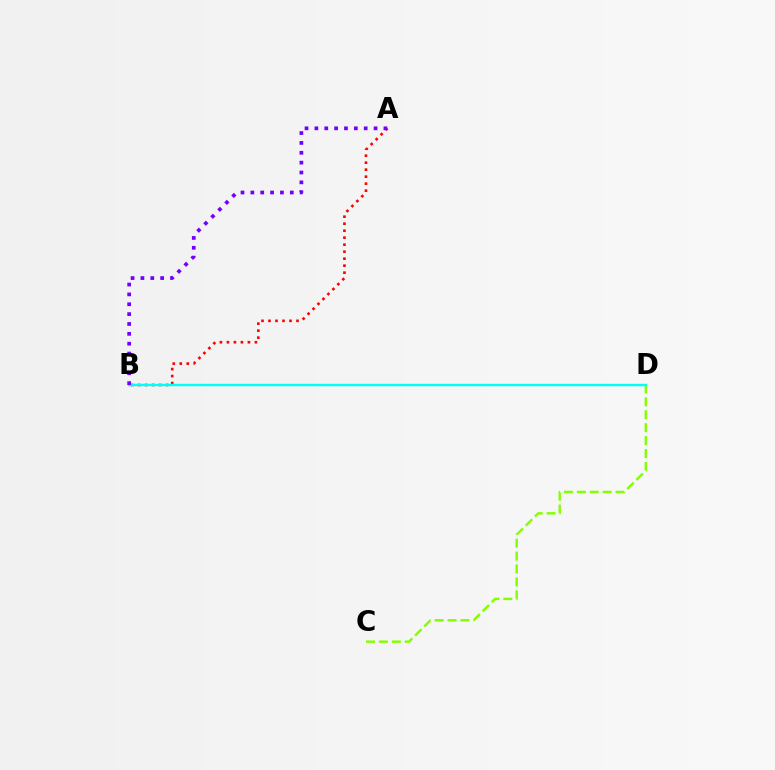{('C', 'D'): [{'color': '#84ff00', 'line_style': 'dashed', 'thickness': 1.75}], ('A', 'B'): [{'color': '#ff0000', 'line_style': 'dotted', 'thickness': 1.9}, {'color': '#7200ff', 'line_style': 'dotted', 'thickness': 2.68}], ('B', 'D'): [{'color': '#00fff6', 'line_style': 'solid', 'thickness': 1.76}]}